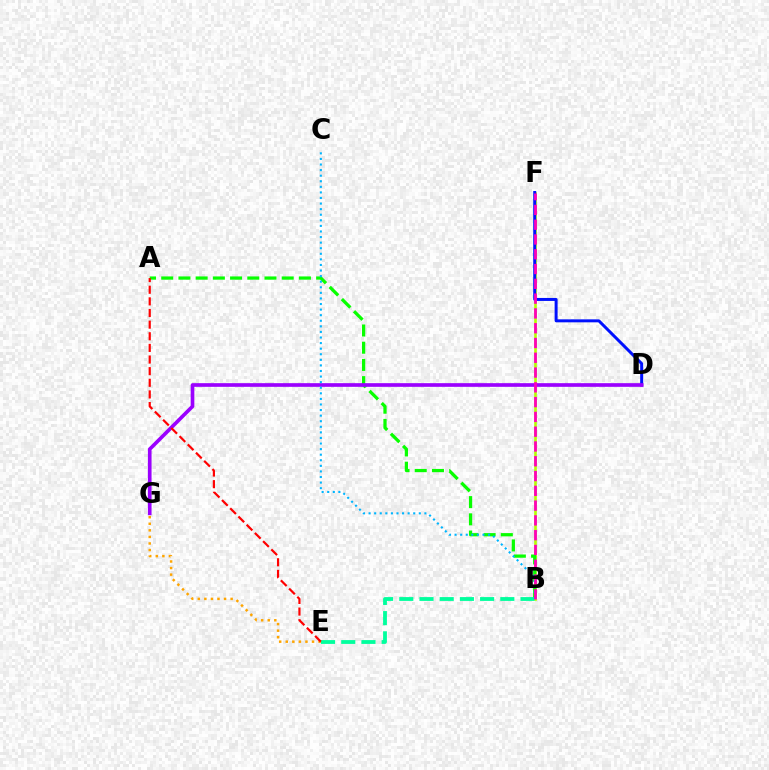{('B', 'F'): [{'color': '#b3ff00', 'line_style': 'solid', 'thickness': 1.89}, {'color': '#ff00bd', 'line_style': 'dashed', 'thickness': 2.01}], ('A', 'B'): [{'color': '#08ff00', 'line_style': 'dashed', 'thickness': 2.34}], ('E', 'G'): [{'color': '#ffa500', 'line_style': 'dotted', 'thickness': 1.78}], ('D', 'F'): [{'color': '#0010ff', 'line_style': 'solid', 'thickness': 2.15}], ('D', 'G'): [{'color': '#9b00ff', 'line_style': 'solid', 'thickness': 2.64}], ('B', 'E'): [{'color': '#00ff9d', 'line_style': 'dashed', 'thickness': 2.74}], ('B', 'C'): [{'color': '#00b5ff', 'line_style': 'dotted', 'thickness': 1.52}], ('A', 'E'): [{'color': '#ff0000', 'line_style': 'dashed', 'thickness': 1.58}]}